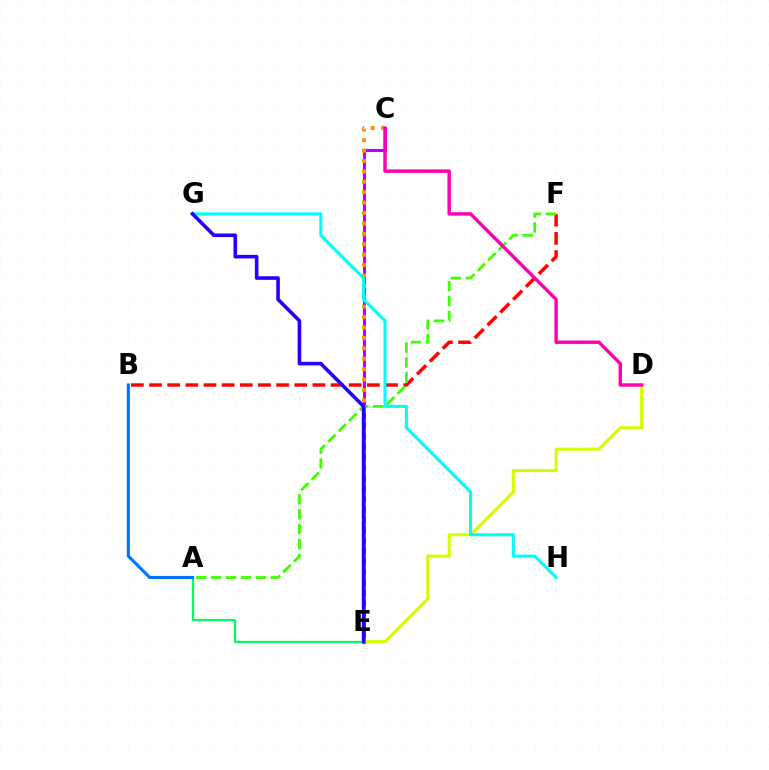{('B', 'F'): [{'color': '#ff0000', 'line_style': 'dashed', 'thickness': 2.47}], ('C', 'E'): [{'color': '#b900ff', 'line_style': 'solid', 'thickness': 2.2}, {'color': '#ff9400', 'line_style': 'dotted', 'thickness': 2.83}], ('A', 'E'): [{'color': '#00ff5c', 'line_style': 'solid', 'thickness': 1.6}], ('A', 'B'): [{'color': '#0074ff', 'line_style': 'solid', 'thickness': 2.25}], ('D', 'E'): [{'color': '#d1ff00', 'line_style': 'solid', 'thickness': 2.21}], ('G', 'H'): [{'color': '#00fff6', 'line_style': 'solid', 'thickness': 2.21}], ('A', 'F'): [{'color': '#3dff00', 'line_style': 'dashed', 'thickness': 2.02}], ('E', 'G'): [{'color': '#2500ff', 'line_style': 'solid', 'thickness': 2.59}], ('C', 'D'): [{'color': '#ff00ac', 'line_style': 'solid', 'thickness': 2.48}]}